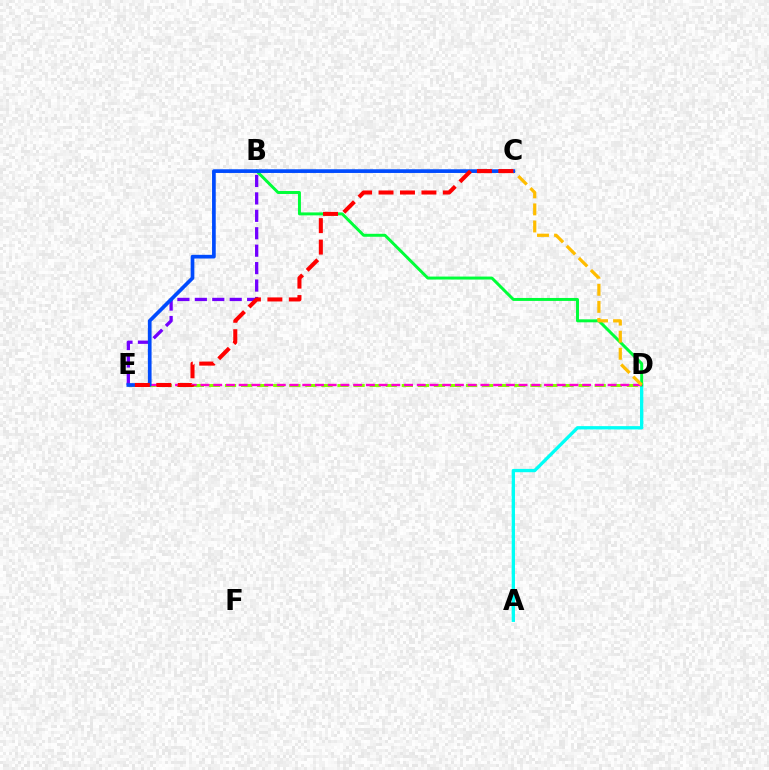{('D', 'E'): [{'color': '#84ff00', 'line_style': 'dashed', 'thickness': 2.18}, {'color': '#ff00cf', 'line_style': 'dashed', 'thickness': 1.73}], ('B', 'E'): [{'color': '#7200ff', 'line_style': 'dashed', 'thickness': 2.37}], ('A', 'D'): [{'color': '#00fff6', 'line_style': 'solid', 'thickness': 2.38}], ('B', 'D'): [{'color': '#00ff39', 'line_style': 'solid', 'thickness': 2.13}], ('C', 'D'): [{'color': '#ffbd00', 'line_style': 'dashed', 'thickness': 2.32}], ('C', 'E'): [{'color': '#004bff', 'line_style': 'solid', 'thickness': 2.66}, {'color': '#ff0000', 'line_style': 'dashed', 'thickness': 2.91}]}